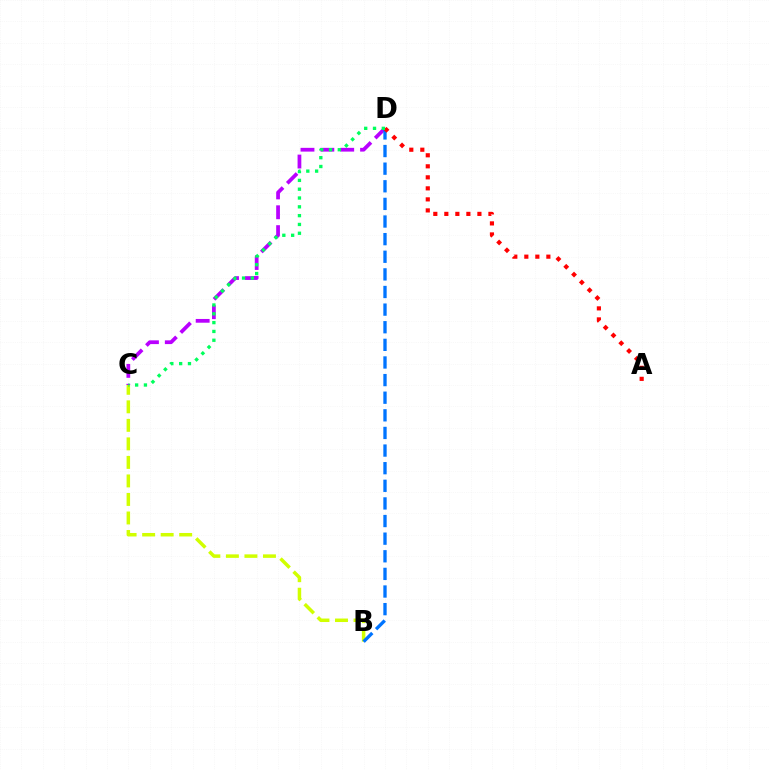{('B', 'C'): [{'color': '#d1ff00', 'line_style': 'dashed', 'thickness': 2.52}], ('C', 'D'): [{'color': '#b900ff', 'line_style': 'dashed', 'thickness': 2.7}, {'color': '#00ff5c', 'line_style': 'dotted', 'thickness': 2.39}], ('B', 'D'): [{'color': '#0074ff', 'line_style': 'dashed', 'thickness': 2.39}], ('A', 'D'): [{'color': '#ff0000', 'line_style': 'dotted', 'thickness': 3.0}]}